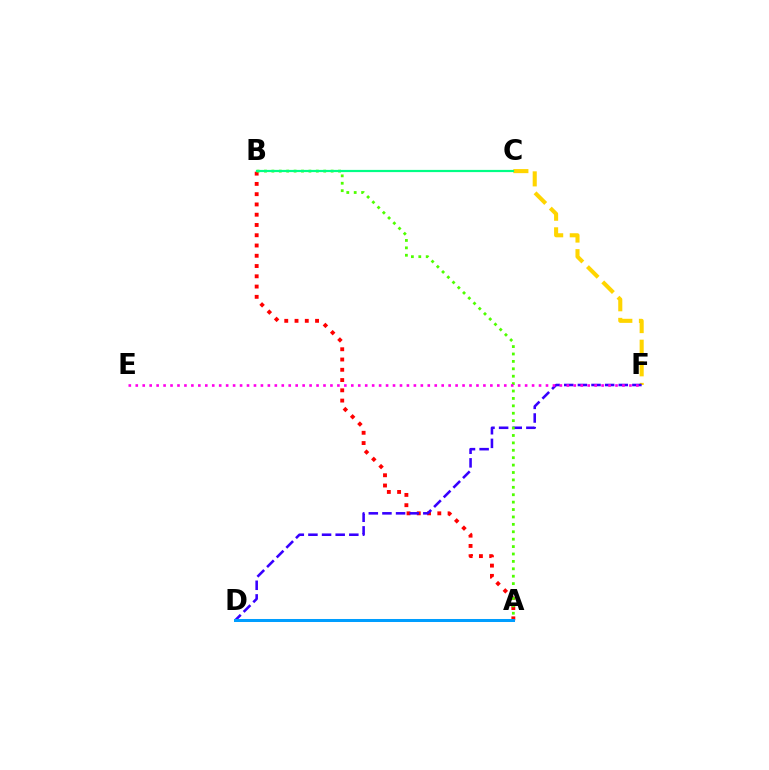{('A', 'B'): [{'color': '#ff0000', 'line_style': 'dotted', 'thickness': 2.79}, {'color': '#4fff00', 'line_style': 'dotted', 'thickness': 2.01}], ('C', 'F'): [{'color': '#ffd500', 'line_style': 'dashed', 'thickness': 2.94}], ('D', 'F'): [{'color': '#3700ff', 'line_style': 'dashed', 'thickness': 1.85}], ('B', 'C'): [{'color': '#00ff86', 'line_style': 'solid', 'thickness': 1.59}], ('E', 'F'): [{'color': '#ff00ed', 'line_style': 'dotted', 'thickness': 1.89}], ('A', 'D'): [{'color': '#009eff', 'line_style': 'solid', 'thickness': 2.17}]}